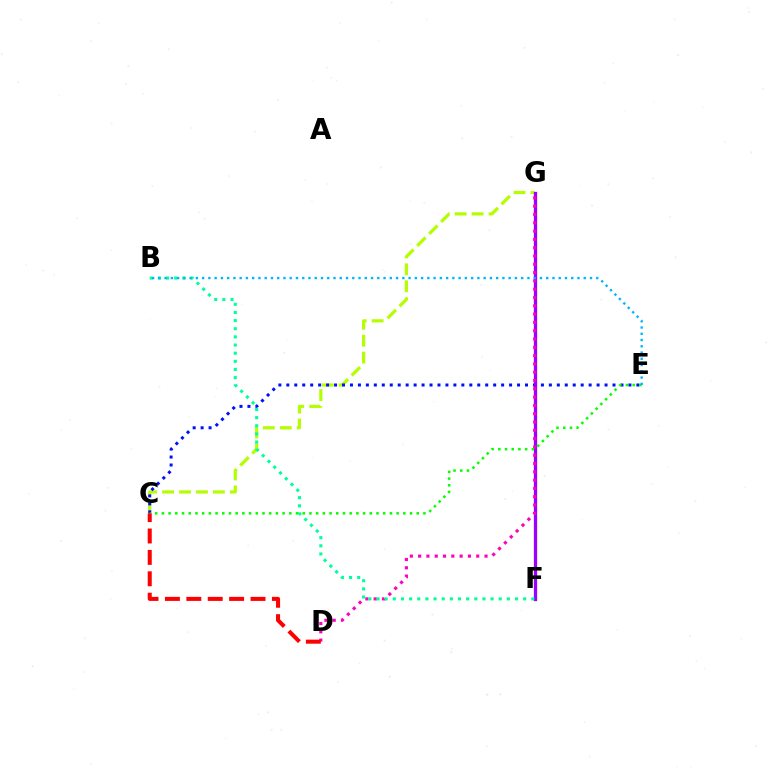{('F', 'G'): [{'color': '#ffa500', 'line_style': 'solid', 'thickness': 1.97}, {'color': '#9b00ff', 'line_style': 'solid', 'thickness': 2.37}], ('C', 'G'): [{'color': '#b3ff00', 'line_style': 'dashed', 'thickness': 2.3}], ('C', 'E'): [{'color': '#0010ff', 'line_style': 'dotted', 'thickness': 2.16}, {'color': '#08ff00', 'line_style': 'dotted', 'thickness': 1.82}], ('D', 'G'): [{'color': '#ff00bd', 'line_style': 'dotted', 'thickness': 2.26}], ('B', 'F'): [{'color': '#00ff9d', 'line_style': 'dotted', 'thickness': 2.21}], ('C', 'D'): [{'color': '#ff0000', 'line_style': 'dashed', 'thickness': 2.91}], ('B', 'E'): [{'color': '#00b5ff', 'line_style': 'dotted', 'thickness': 1.7}]}